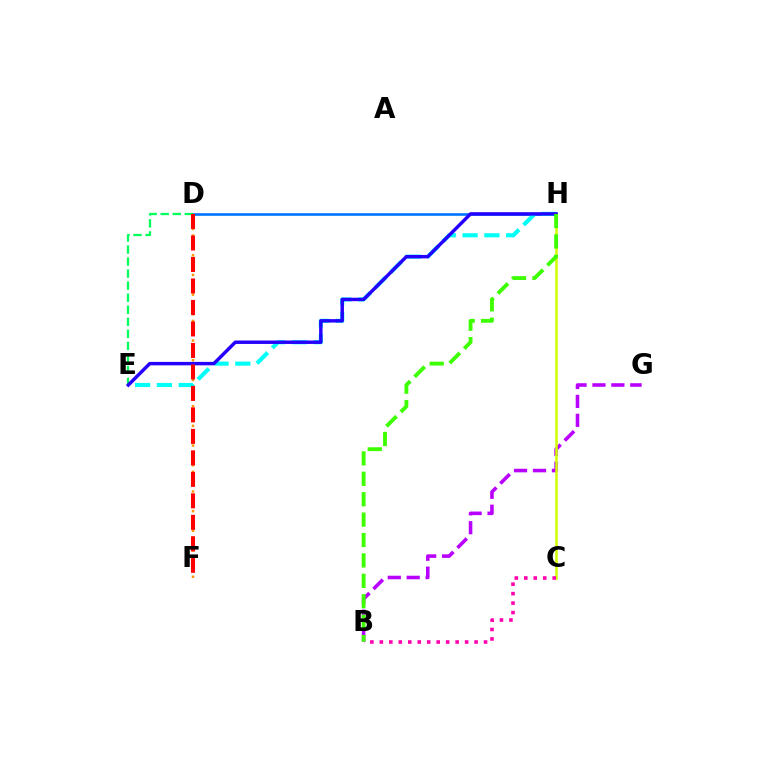{('D', 'F'): [{'color': '#ff9400', 'line_style': 'dotted', 'thickness': 1.78}, {'color': '#ff0000', 'line_style': 'dashed', 'thickness': 2.92}], ('B', 'G'): [{'color': '#b900ff', 'line_style': 'dashed', 'thickness': 2.57}], ('C', 'H'): [{'color': '#d1ff00', 'line_style': 'solid', 'thickness': 1.81}], ('B', 'C'): [{'color': '#ff00ac', 'line_style': 'dotted', 'thickness': 2.57}], ('D', 'H'): [{'color': '#0074ff', 'line_style': 'solid', 'thickness': 1.89}], ('D', 'E'): [{'color': '#00ff5c', 'line_style': 'dashed', 'thickness': 1.64}], ('E', 'H'): [{'color': '#00fff6', 'line_style': 'dashed', 'thickness': 2.96}, {'color': '#2500ff', 'line_style': 'solid', 'thickness': 2.48}], ('B', 'H'): [{'color': '#3dff00', 'line_style': 'dashed', 'thickness': 2.77}]}